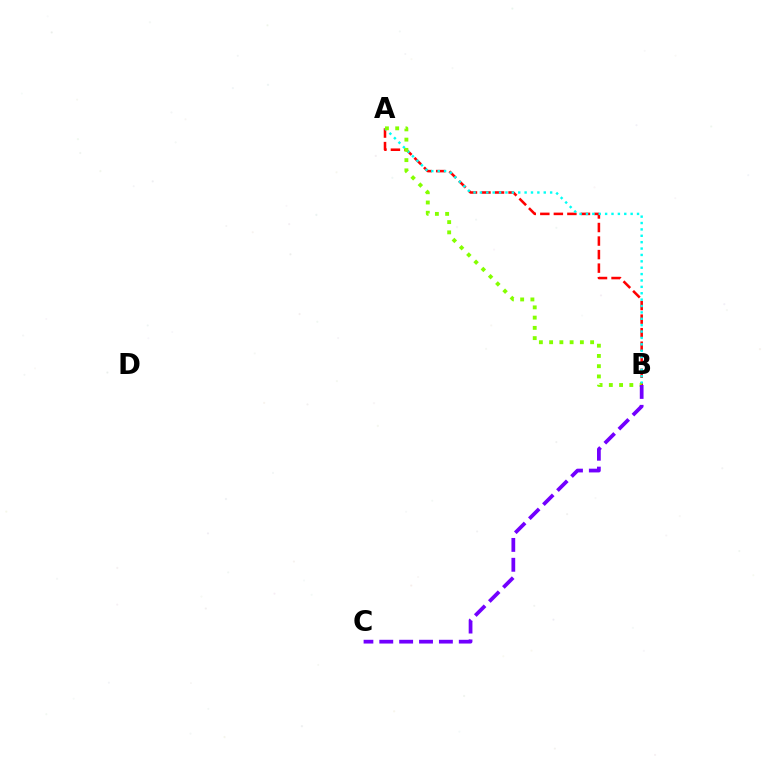{('A', 'B'): [{'color': '#ff0000', 'line_style': 'dashed', 'thickness': 1.84}, {'color': '#00fff6', 'line_style': 'dotted', 'thickness': 1.73}, {'color': '#84ff00', 'line_style': 'dotted', 'thickness': 2.78}], ('B', 'C'): [{'color': '#7200ff', 'line_style': 'dashed', 'thickness': 2.7}]}